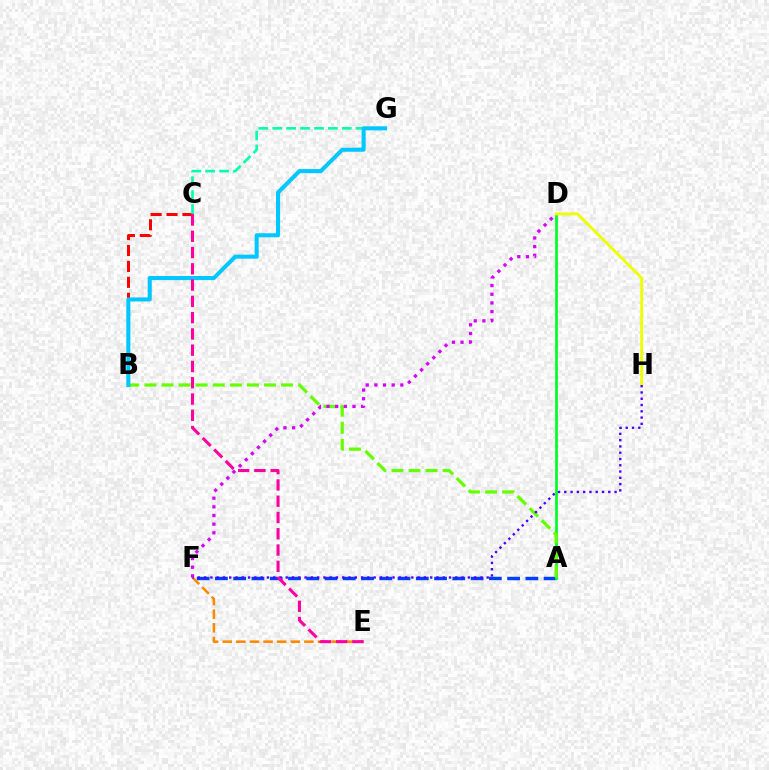{('A', 'F'): [{'color': '#003fff', 'line_style': 'dashed', 'thickness': 2.48}], ('E', 'F'): [{'color': '#ff8800', 'line_style': 'dashed', 'thickness': 1.85}], ('A', 'D'): [{'color': '#00ff27', 'line_style': 'solid', 'thickness': 1.97}], ('B', 'C'): [{'color': '#ff0000', 'line_style': 'dashed', 'thickness': 2.16}], ('D', 'H'): [{'color': '#eeff00', 'line_style': 'solid', 'thickness': 2.06}], ('A', 'B'): [{'color': '#66ff00', 'line_style': 'dashed', 'thickness': 2.32}], ('C', 'G'): [{'color': '#00ffaf', 'line_style': 'dashed', 'thickness': 1.89}], ('F', 'H'): [{'color': '#4f00ff', 'line_style': 'dotted', 'thickness': 1.71}], ('B', 'G'): [{'color': '#00c7ff', 'line_style': 'solid', 'thickness': 2.92}], ('D', 'F'): [{'color': '#d600ff', 'line_style': 'dotted', 'thickness': 2.35}], ('C', 'E'): [{'color': '#ff00a0', 'line_style': 'dashed', 'thickness': 2.21}]}